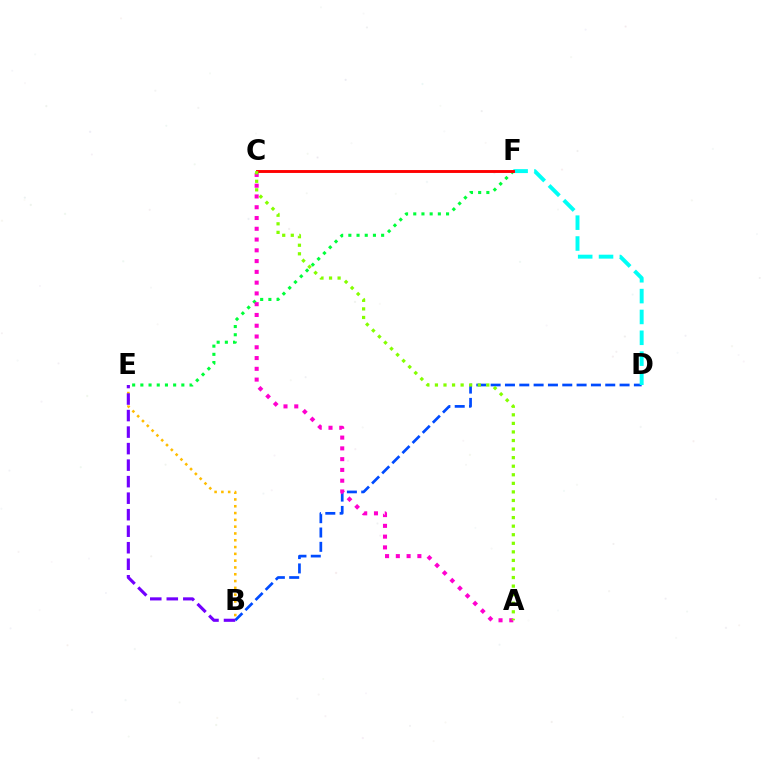{('B', 'D'): [{'color': '#004bff', 'line_style': 'dashed', 'thickness': 1.95}], ('D', 'F'): [{'color': '#00fff6', 'line_style': 'dashed', 'thickness': 2.83}], ('E', 'F'): [{'color': '#00ff39', 'line_style': 'dotted', 'thickness': 2.23}], ('B', 'E'): [{'color': '#ffbd00', 'line_style': 'dotted', 'thickness': 1.85}, {'color': '#7200ff', 'line_style': 'dashed', 'thickness': 2.24}], ('C', 'F'): [{'color': '#ff0000', 'line_style': 'solid', 'thickness': 2.09}], ('A', 'C'): [{'color': '#ff00cf', 'line_style': 'dotted', 'thickness': 2.93}, {'color': '#84ff00', 'line_style': 'dotted', 'thickness': 2.33}]}